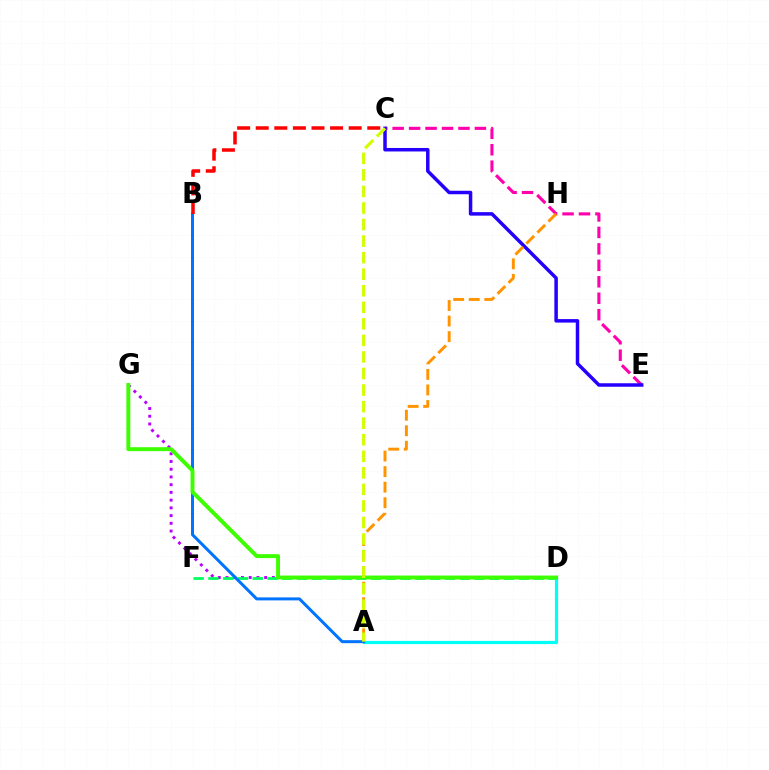{('C', 'E'): [{'color': '#ff00ac', 'line_style': 'dashed', 'thickness': 2.24}, {'color': '#2500ff', 'line_style': 'solid', 'thickness': 2.52}], ('D', 'G'): [{'color': '#b900ff', 'line_style': 'dotted', 'thickness': 2.1}, {'color': '#3dff00', 'line_style': 'solid', 'thickness': 2.82}], ('D', 'F'): [{'color': '#00ff5c', 'line_style': 'dashed', 'thickness': 2.01}], ('A', 'H'): [{'color': '#ff9400', 'line_style': 'dashed', 'thickness': 2.11}], ('A', 'D'): [{'color': '#00fff6', 'line_style': 'solid', 'thickness': 2.31}], ('A', 'B'): [{'color': '#0074ff', 'line_style': 'solid', 'thickness': 2.16}], ('B', 'C'): [{'color': '#ff0000', 'line_style': 'dashed', 'thickness': 2.53}], ('A', 'C'): [{'color': '#d1ff00', 'line_style': 'dashed', 'thickness': 2.25}]}